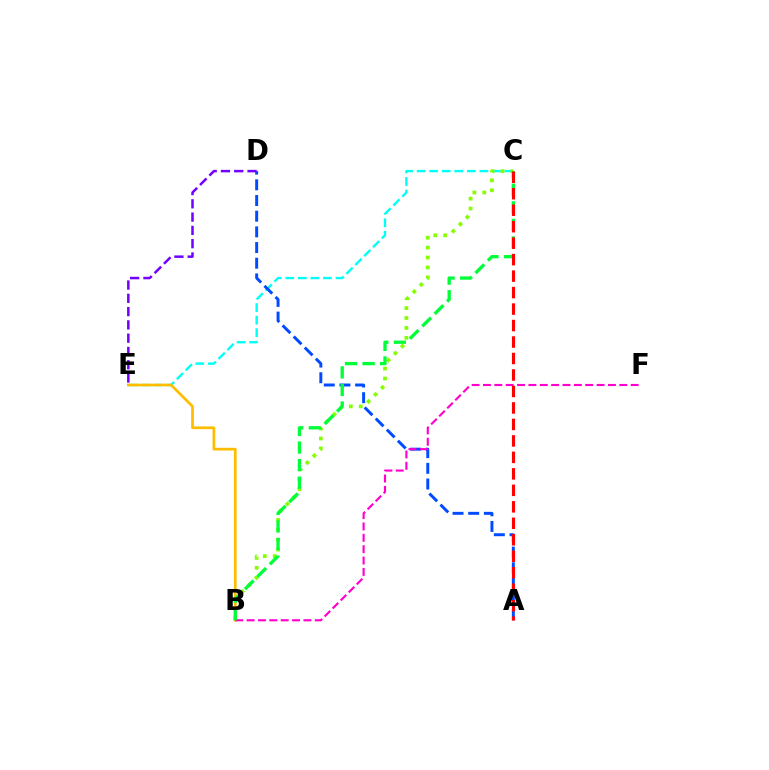{('C', 'E'): [{'color': '#00fff6', 'line_style': 'dashed', 'thickness': 1.7}], ('A', 'D'): [{'color': '#004bff', 'line_style': 'dashed', 'thickness': 2.13}], ('B', 'C'): [{'color': '#84ff00', 'line_style': 'dotted', 'thickness': 2.69}, {'color': '#00ff39', 'line_style': 'dashed', 'thickness': 2.39}], ('B', 'E'): [{'color': '#ffbd00', 'line_style': 'solid', 'thickness': 1.95}], ('D', 'E'): [{'color': '#7200ff', 'line_style': 'dashed', 'thickness': 1.8}], ('B', 'F'): [{'color': '#ff00cf', 'line_style': 'dashed', 'thickness': 1.54}], ('A', 'C'): [{'color': '#ff0000', 'line_style': 'dashed', 'thickness': 2.24}]}